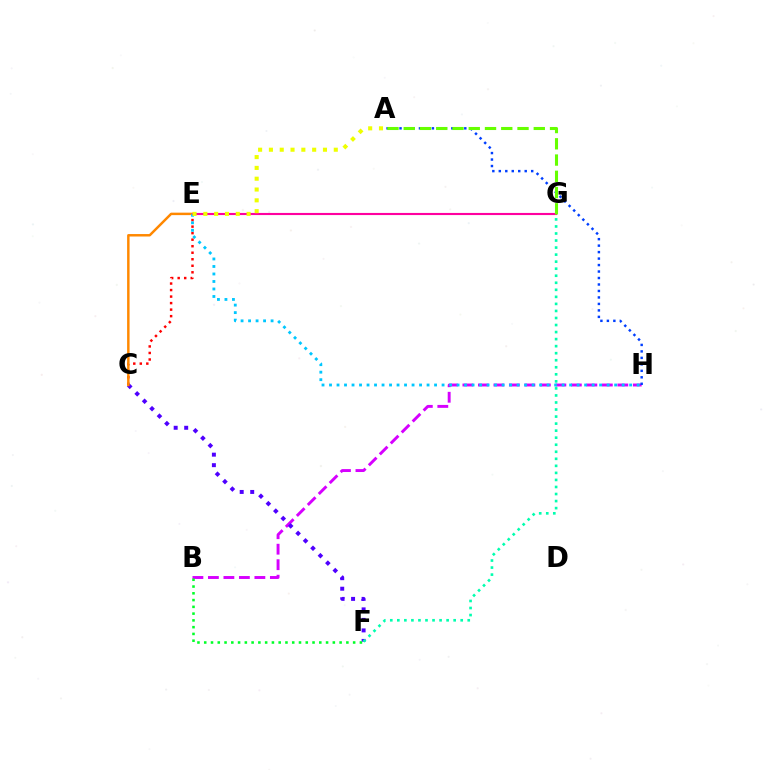{('C', 'E'): [{'color': '#ff0000', 'line_style': 'dotted', 'thickness': 1.77}, {'color': '#ff8800', 'line_style': 'solid', 'thickness': 1.77}], ('B', 'H'): [{'color': '#d600ff', 'line_style': 'dashed', 'thickness': 2.1}], ('C', 'F'): [{'color': '#4f00ff', 'line_style': 'dotted', 'thickness': 2.86}], ('F', 'G'): [{'color': '#00ffaf', 'line_style': 'dotted', 'thickness': 1.91}], ('B', 'F'): [{'color': '#00ff27', 'line_style': 'dotted', 'thickness': 1.84}], ('E', 'H'): [{'color': '#00c7ff', 'line_style': 'dotted', 'thickness': 2.04}], ('E', 'G'): [{'color': '#ff00a0', 'line_style': 'solid', 'thickness': 1.53}], ('A', 'H'): [{'color': '#003fff', 'line_style': 'dotted', 'thickness': 1.76}], ('A', 'G'): [{'color': '#66ff00', 'line_style': 'dashed', 'thickness': 2.21}], ('A', 'E'): [{'color': '#eeff00', 'line_style': 'dotted', 'thickness': 2.94}]}